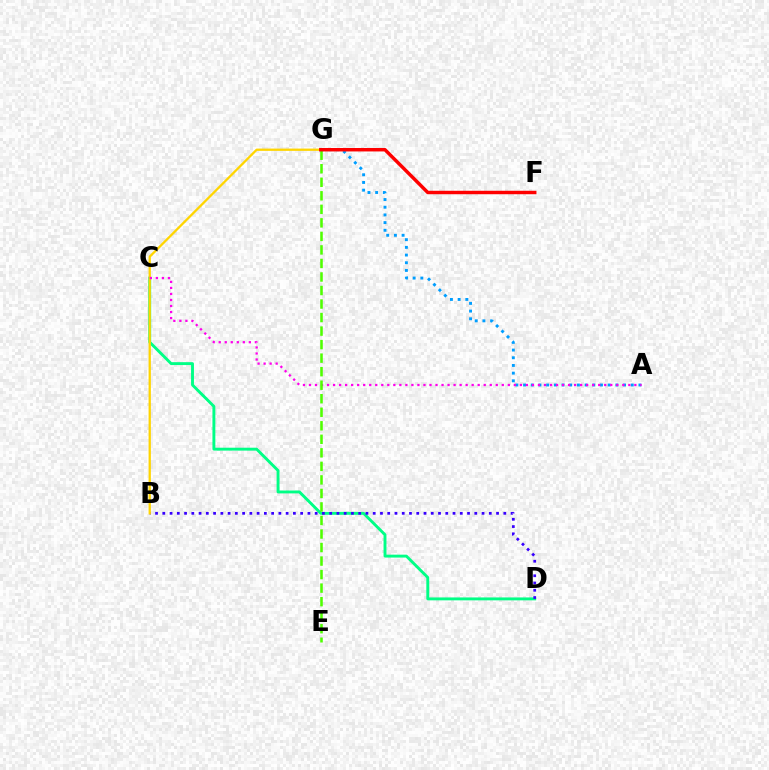{('C', 'D'): [{'color': '#00ff86', 'line_style': 'solid', 'thickness': 2.09}], ('B', 'D'): [{'color': '#3700ff', 'line_style': 'dotted', 'thickness': 1.97}], ('A', 'G'): [{'color': '#009eff', 'line_style': 'dotted', 'thickness': 2.09}], ('B', 'G'): [{'color': '#ffd500', 'line_style': 'solid', 'thickness': 1.65}], ('A', 'C'): [{'color': '#ff00ed', 'line_style': 'dotted', 'thickness': 1.64}], ('E', 'G'): [{'color': '#4fff00', 'line_style': 'dashed', 'thickness': 1.84}], ('F', 'G'): [{'color': '#ff0000', 'line_style': 'solid', 'thickness': 2.49}]}